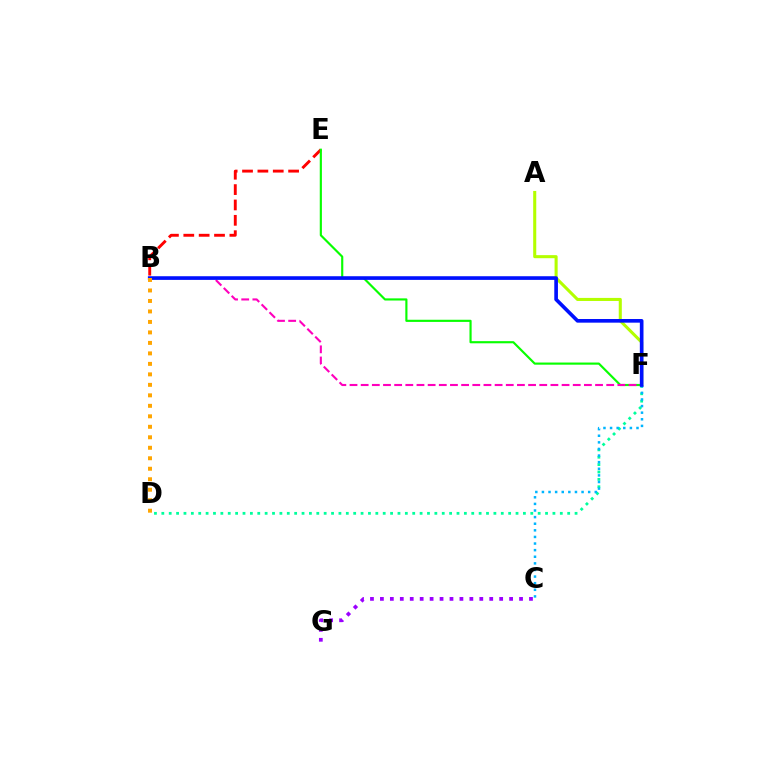{('B', 'E'): [{'color': '#ff0000', 'line_style': 'dashed', 'thickness': 2.09}], ('D', 'F'): [{'color': '#00ff9d', 'line_style': 'dotted', 'thickness': 2.0}], ('A', 'F'): [{'color': '#b3ff00', 'line_style': 'solid', 'thickness': 2.21}], ('E', 'F'): [{'color': '#08ff00', 'line_style': 'solid', 'thickness': 1.55}], ('B', 'F'): [{'color': '#ff00bd', 'line_style': 'dashed', 'thickness': 1.52}, {'color': '#0010ff', 'line_style': 'solid', 'thickness': 2.63}], ('C', 'G'): [{'color': '#9b00ff', 'line_style': 'dotted', 'thickness': 2.7}], ('C', 'F'): [{'color': '#00b5ff', 'line_style': 'dotted', 'thickness': 1.8}], ('B', 'D'): [{'color': '#ffa500', 'line_style': 'dotted', 'thickness': 2.85}]}